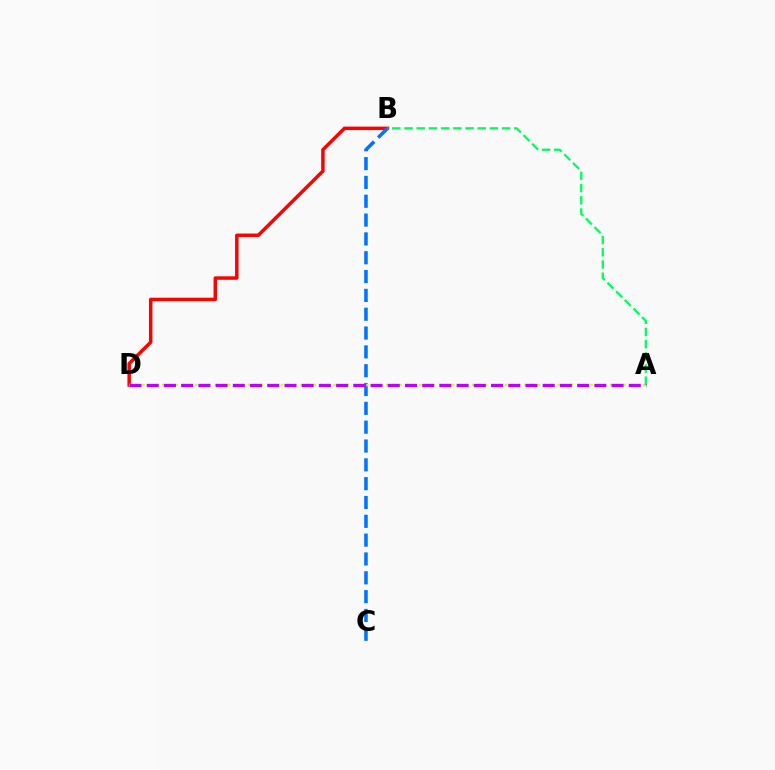{('B', 'D'): [{'color': '#ff0000', 'line_style': 'solid', 'thickness': 2.5}], ('B', 'C'): [{'color': '#0074ff', 'line_style': 'dashed', 'thickness': 2.56}], ('A', 'D'): [{'color': '#d1ff00', 'line_style': 'dotted', 'thickness': 1.79}, {'color': '#b900ff', 'line_style': 'dashed', 'thickness': 2.34}], ('A', 'B'): [{'color': '#00ff5c', 'line_style': 'dashed', 'thickness': 1.66}]}